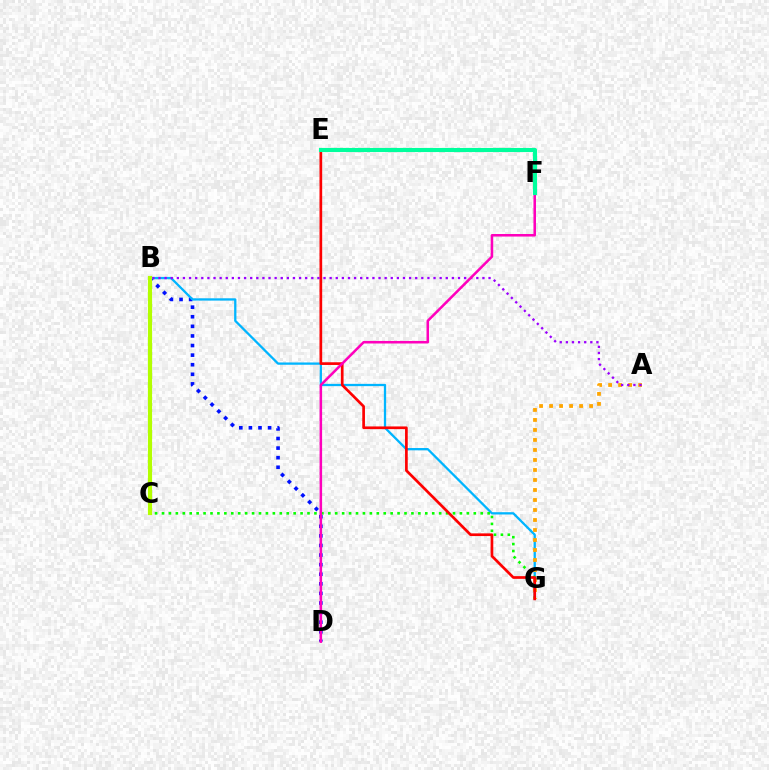{('B', 'D'): [{'color': '#0010ff', 'line_style': 'dotted', 'thickness': 2.61}], ('B', 'G'): [{'color': '#00b5ff', 'line_style': 'solid', 'thickness': 1.64}], ('C', 'G'): [{'color': '#08ff00', 'line_style': 'dotted', 'thickness': 1.88}], ('A', 'G'): [{'color': '#ffa500', 'line_style': 'dotted', 'thickness': 2.72}], ('E', 'G'): [{'color': '#ff0000', 'line_style': 'solid', 'thickness': 1.94}], ('A', 'B'): [{'color': '#9b00ff', 'line_style': 'dotted', 'thickness': 1.66}], ('B', 'C'): [{'color': '#b3ff00', 'line_style': 'solid', 'thickness': 3.0}], ('D', 'F'): [{'color': '#ff00bd', 'line_style': 'solid', 'thickness': 1.83}], ('E', 'F'): [{'color': '#00ff9d', 'line_style': 'solid', 'thickness': 2.96}]}